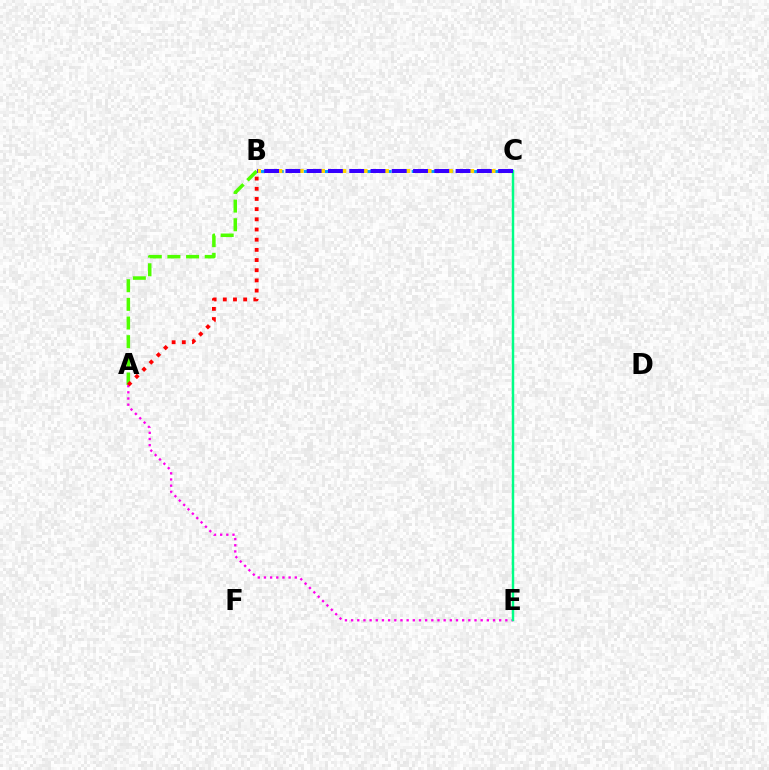{('B', 'C'): [{'color': '#009eff', 'line_style': 'dashed', 'thickness': 2.09}, {'color': '#ffd500', 'line_style': 'dotted', 'thickness': 2.9}, {'color': '#3700ff', 'line_style': 'dashed', 'thickness': 2.89}], ('A', 'E'): [{'color': '#ff00ed', 'line_style': 'dotted', 'thickness': 1.68}], ('A', 'B'): [{'color': '#4fff00', 'line_style': 'dashed', 'thickness': 2.53}, {'color': '#ff0000', 'line_style': 'dotted', 'thickness': 2.77}], ('C', 'E'): [{'color': '#00ff86', 'line_style': 'solid', 'thickness': 1.77}]}